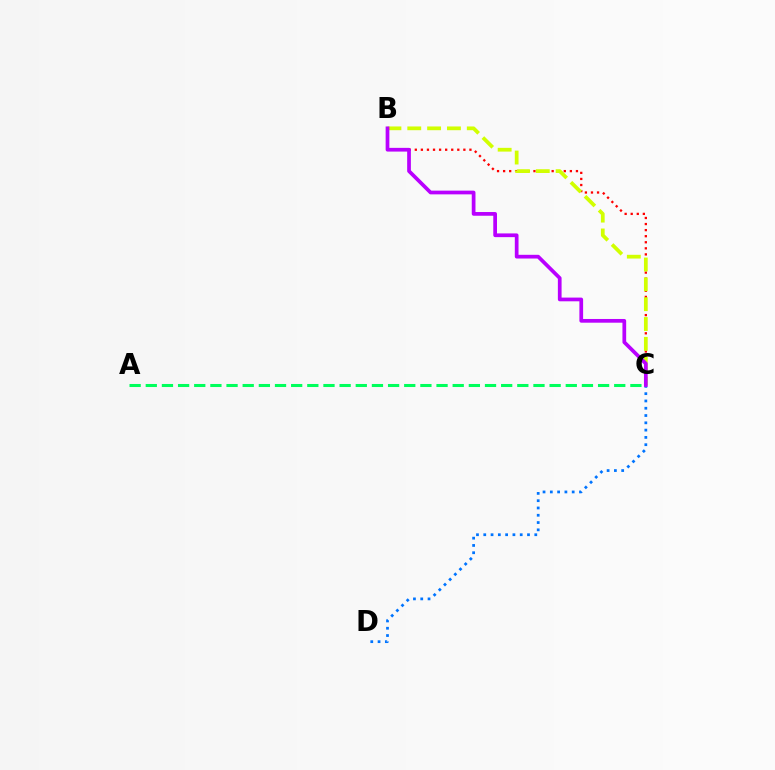{('B', 'C'): [{'color': '#ff0000', 'line_style': 'dotted', 'thickness': 1.65}, {'color': '#d1ff00', 'line_style': 'dashed', 'thickness': 2.7}, {'color': '#b900ff', 'line_style': 'solid', 'thickness': 2.68}], ('C', 'D'): [{'color': '#0074ff', 'line_style': 'dotted', 'thickness': 1.98}], ('A', 'C'): [{'color': '#00ff5c', 'line_style': 'dashed', 'thickness': 2.19}]}